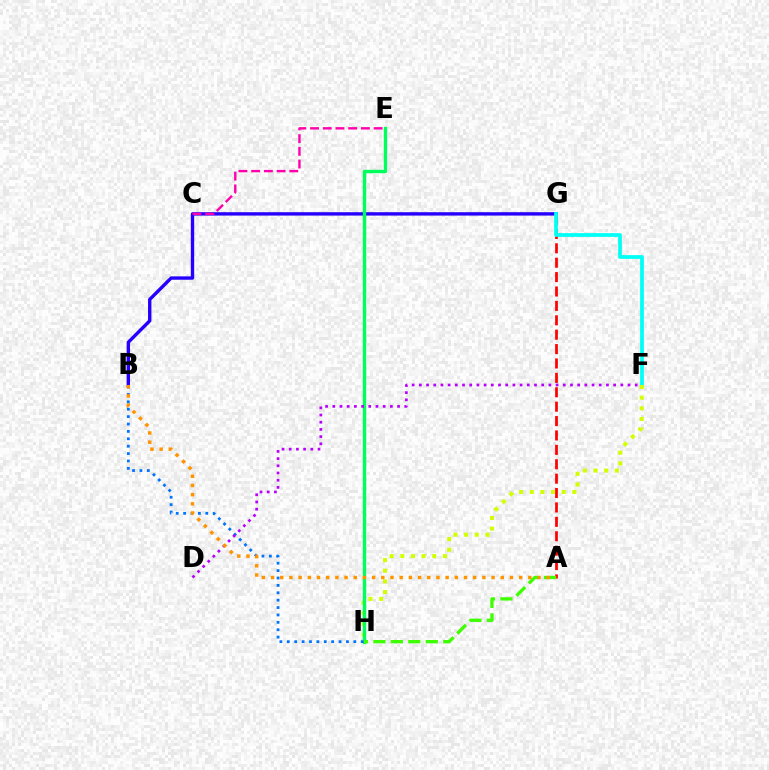{('B', 'G'): [{'color': '#2500ff', 'line_style': 'solid', 'thickness': 2.43}], ('C', 'E'): [{'color': '#ff00ac', 'line_style': 'dashed', 'thickness': 1.73}], ('A', 'G'): [{'color': '#ff0000', 'line_style': 'dashed', 'thickness': 1.96}], ('F', 'G'): [{'color': '#00fff6', 'line_style': 'solid', 'thickness': 2.69}], ('F', 'H'): [{'color': '#d1ff00', 'line_style': 'dotted', 'thickness': 2.89}], ('E', 'H'): [{'color': '#00ff5c', 'line_style': 'solid', 'thickness': 2.44}], ('A', 'H'): [{'color': '#3dff00', 'line_style': 'dashed', 'thickness': 2.37}], ('B', 'H'): [{'color': '#0074ff', 'line_style': 'dotted', 'thickness': 2.01}], ('D', 'F'): [{'color': '#b900ff', 'line_style': 'dotted', 'thickness': 1.96}], ('A', 'B'): [{'color': '#ff9400', 'line_style': 'dotted', 'thickness': 2.5}]}